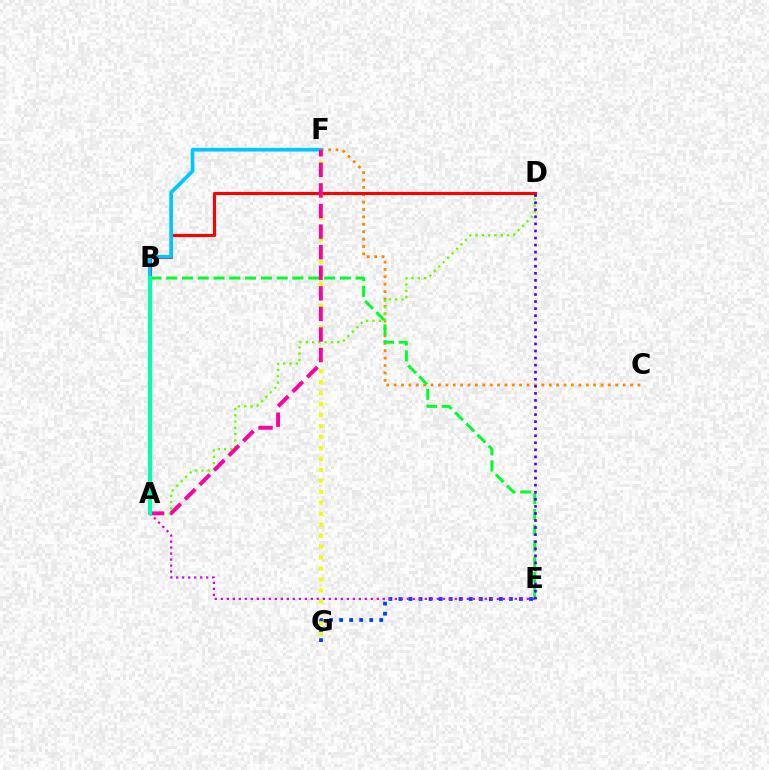{('C', 'F'): [{'color': '#ff8800', 'line_style': 'dotted', 'thickness': 2.01}], ('A', 'D'): [{'color': '#66ff00', 'line_style': 'dotted', 'thickness': 1.71}], ('E', 'G'): [{'color': '#003fff', 'line_style': 'dotted', 'thickness': 2.73}], ('B', 'E'): [{'color': '#00ff27', 'line_style': 'dashed', 'thickness': 2.14}], ('B', 'D'): [{'color': '#ff0000', 'line_style': 'solid', 'thickness': 2.24}], ('A', 'E'): [{'color': '#d600ff', 'line_style': 'dotted', 'thickness': 1.63}], ('F', 'G'): [{'color': '#eeff00', 'line_style': 'dotted', 'thickness': 2.98}], ('B', 'F'): [{'color': '#00c7ff', 'line_style': 'solid', 'thickness': 2.64}], ('A', 'F'): [{'color': '#ff00a0', 'line_style': 'dashed', 'thickness': 2.8}], ('D', 'E'): [{'color': '#4f00ff', 'line_style': 'dotted', 'thickness': 1.92}], ('A', 'B'): [{'color': '#00ffaf', 'line_style': 'solid', 'thickness': 2.97}]}